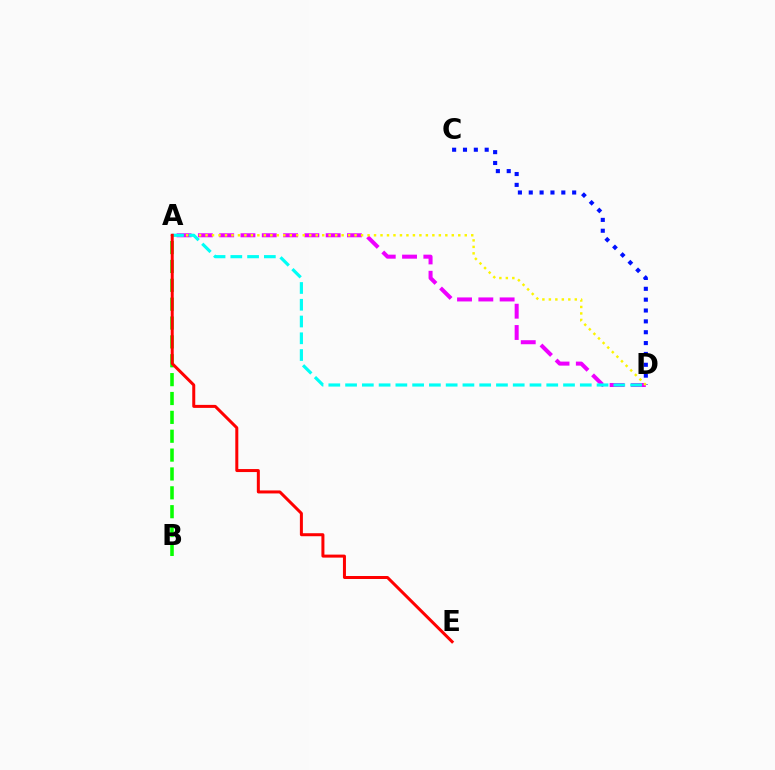{('A', 'B'): [{'color': '#08ff00', 'line_style': 'dashed', 'thickness': 2.56}], ('C', 'D'): [{'color': '#0010ff', 'line_style': 'dotted', 'thickness': 2.95}], ('A', 'D'): [{'color': '#ee00ff', 'line_style': 'dashed', 'thickness': 2.89}, {'color': '#fcf500', 'line_style': 'dotted', 'thickness': 1.76}, {'color': '#00fff6', 'line_style': 'dashed', 'thickness': 2.28}], ('A', 'E'): [{'color': '#ff0000', 'line_style': 'solid', 'thickness': 2.16}]}